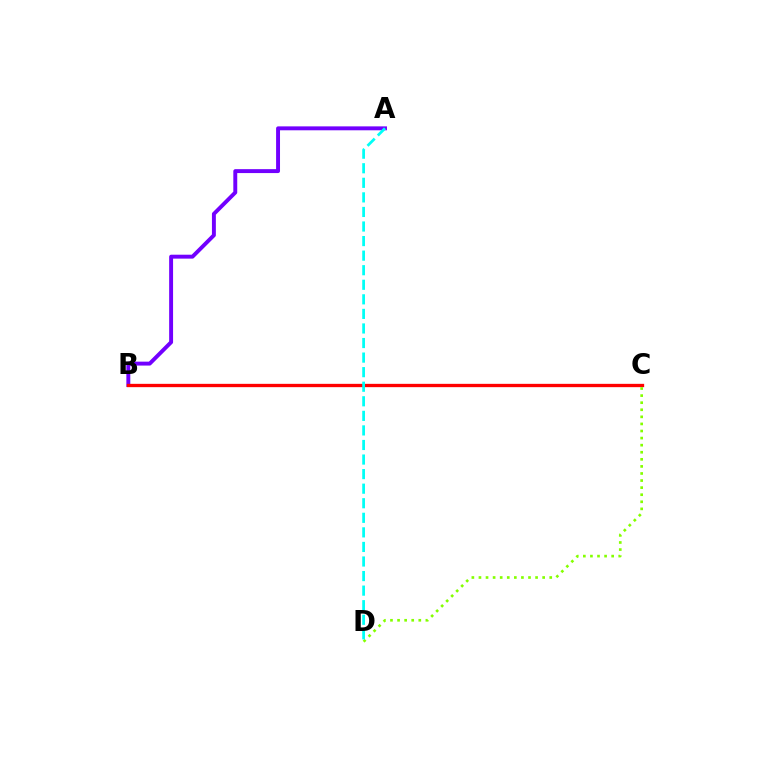{('A', 'B'): [{'color': '#7200ff', 'line_style': 'solid', 'thickness': 2.82}], ('B', 'C'): [{'color': '#ff0000', 'line_style': 'solid', 'thickness': 2.39}], ('C', 'D'): [{'color': '#84ff00', 'line_style': 'dotted', 'thickness': 1.92}], ('A', 'D'): [{'color': '#00fff6', 'line_style': 'dashed', 'thickness': 1.98}]}